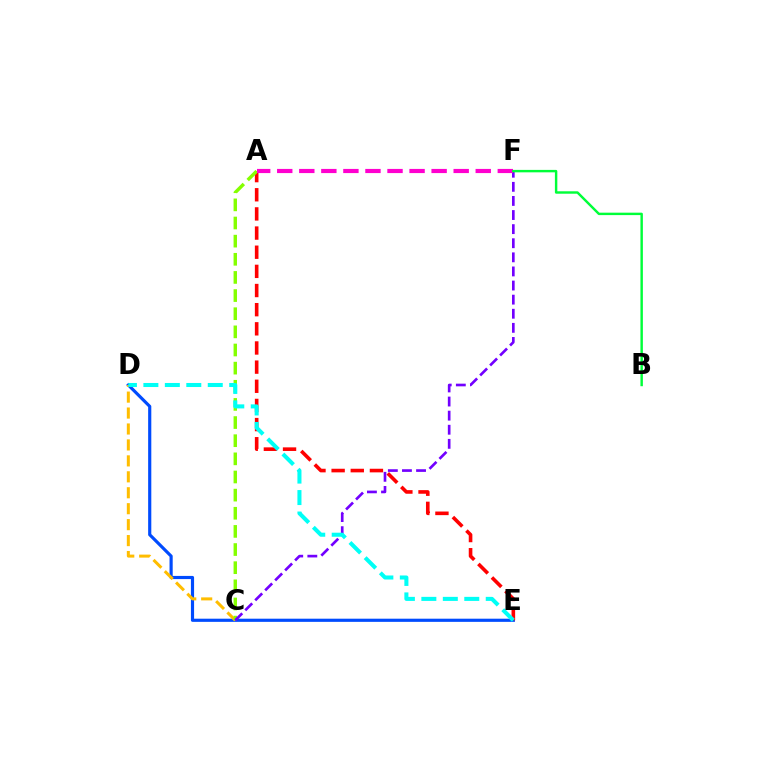{('D', 'E'): [{'color': '#004bff', 'line_style': 'solid', 'thickness': 2.28}, {'color': '#00fff6', 'line_style': 'dashed', 'thickness': 2.92}], ('A', 'E'): [{'color': '#ff0000', 'line_style': 'dashed', 'thickness': 2.6}], ('C', 'D'): [{'color': '#ffbd00', 'line_style': 'dashed', 'thickness': 2.17}], ('A', 'C'): [{'color': '#84ff00', 'line_style': 'dashed', 'thickness': 2.46}], ('C', 'F'): [{'color': '#7200ff', 'line_style': 'dashed', 'thickness': 1.92}], ('A', 'F'): [{'color': '#ff00cf', 'line_style': 'dashed', 'thickness': 3.0}], ('B', 'F'): [{'color': '#00ff39', 'line_style': 'solid', 'thickness': 1.75}]}